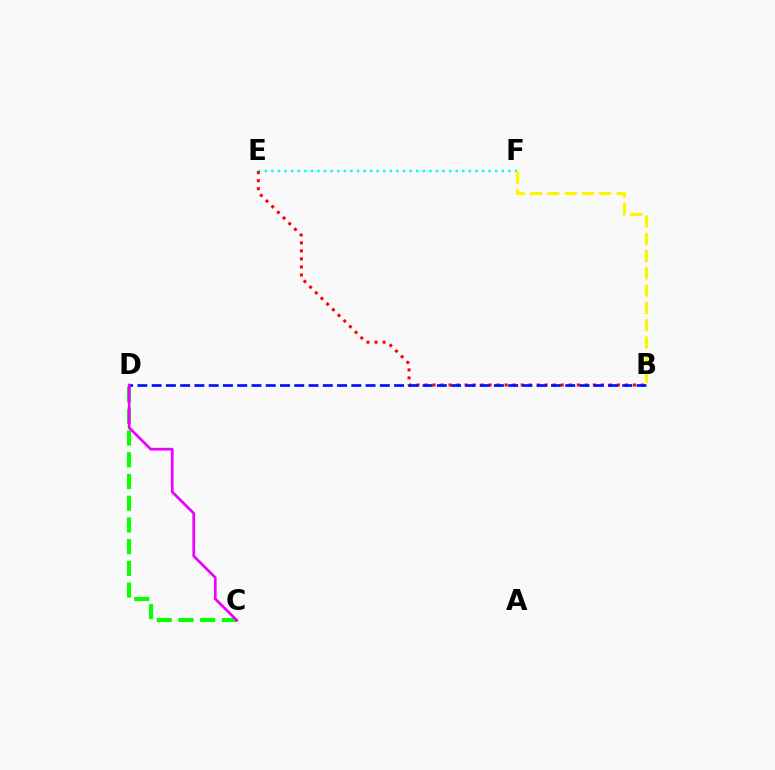{('C', 'D'): [{'color': '#08ff00', 'line_style': 'dashed', 'thickness': 2.95}, {'color': '#ee00ff', 'line_style': 'solid', 'thickness': 1.96}], ('E', 'F'): [{'color': '#00fff6', 'line_style': 'dotted', 'thickness': 1.79}], ('B', 'E'): [{'color': '#ff0000', 'line_style': 'dotted', 'thickness': 2.18}], ('B', 'F'): [{'color': '#fcf500', 'line_style': 'dashed', 'thickness': 2.35}], ('B', 'D'): [{'color': '#0010ff', 'line_style': 'dashed', 'thickness': 1.94}]}